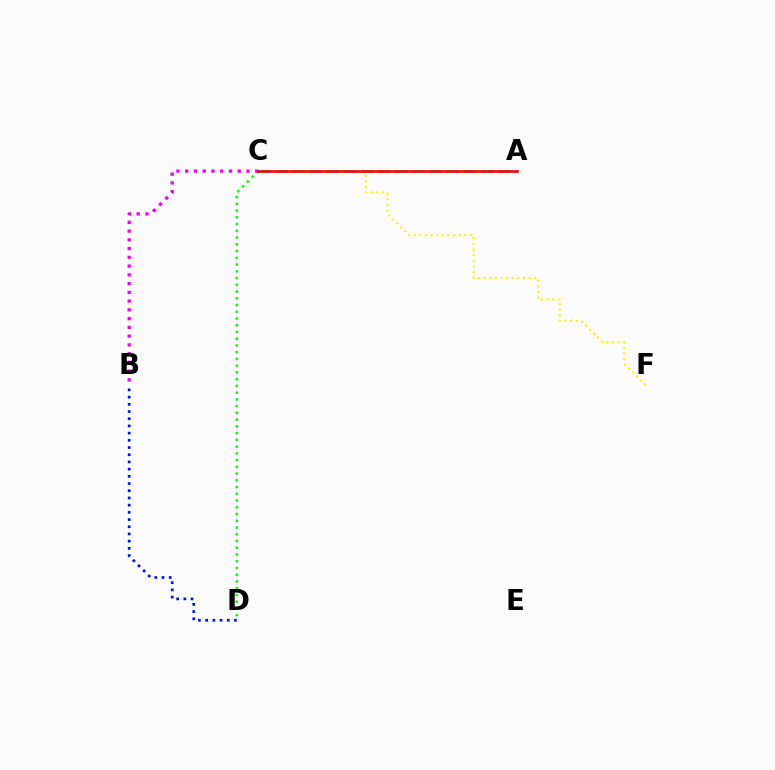{('C', 'F'): [{'color': '#fcf500', 'line_style': 'dotted', 'thickness': 1.53}], ('C', 'D'): [{'color': '#08ff00', 'line_style': 'dotted', 'thickness': 1.83}], ('B', 'D'): [{'color': '#0010ff', 'line_style': 'dotted', 'thickness': 1.96}], ('A', 'C'): [{'color': '#00fff6', 'line_style': 'dashed', 'thickness': 2.33}, {'color': '#ff0000', 'line_style': 'solid', 'thickness': 1.88}], ('B', 'C'): [{'color': '#ee00ff', 'line_style': 'dotted', 'thickness': 2.38}]}